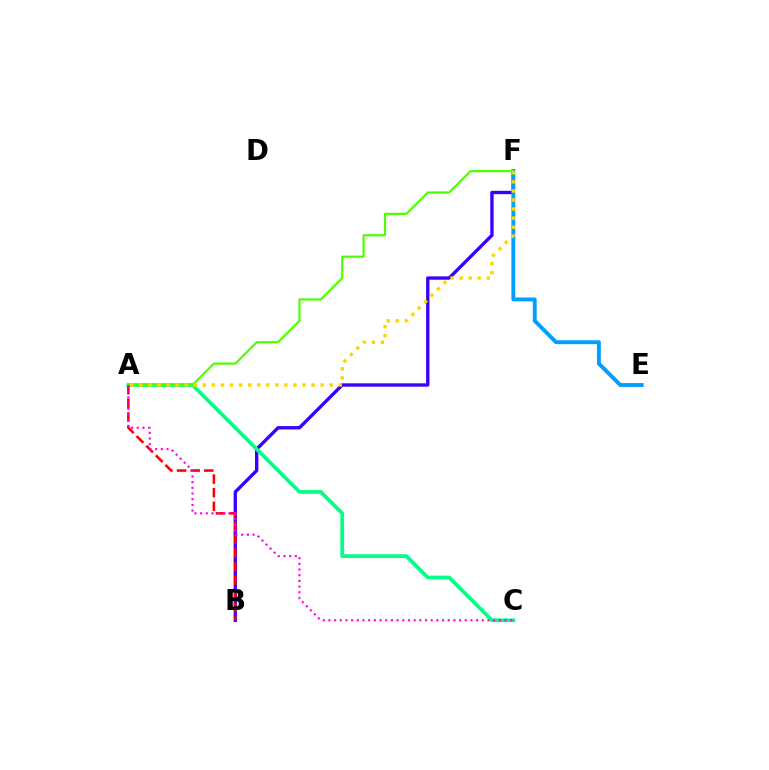{('B', 'F'): [{'color': '#3700ff', 'line_style': 'solid', 'thickness': 2.41}], ('A', 'C'): [{'color': '#00ff86', 'line_style': 'solid', 'thickness': 2.68}, {'color': '#ff00ed', 'line_style': 'dotted', 'thickness': 1.54}], ('A', 'B'): [{'color': '#ff0000', 'line_style': 'dashed', 'thickness': 1.85}], ('E', 'F'): [{'color': '#009eff', 'line_style': 'solid', 'thickness': 2.79}], ('A', 'F'): [{'color': '#4fff00', 'line_style': 'solid', 'thickness': 1.58}, {'color': '#ffd500', 'line_style': 'dotted', 'thickness': 2.46}]}